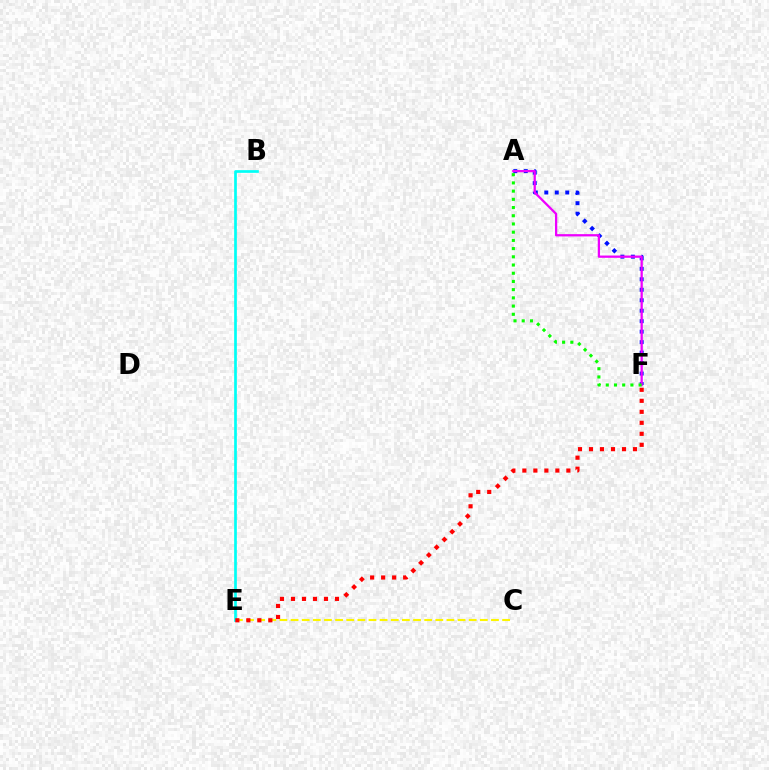{('A', 'F'): [{'color': '#0010ff', 'line_style': 'dotted', 'thickness': 2.85}, {'color': '#ee00ff', 'line_style': 'solid', 'thickness': 1.64}, {'color': '#08ff00', 'line_style': 'dotted', 'thickness': 2.23}], ('C', 'E'): [{'color': '#fcf500', 'line_style': 'dashed', 'thickness': 1.51}], ('B', 'E'): [{'color': '#00fff6', 'line_style': 'solid', 'thickness': 1.94}], ('E', 'F'): [{'color': '#ff0000', 'line_style': 'dotted', 'thickness': 2.99}]}